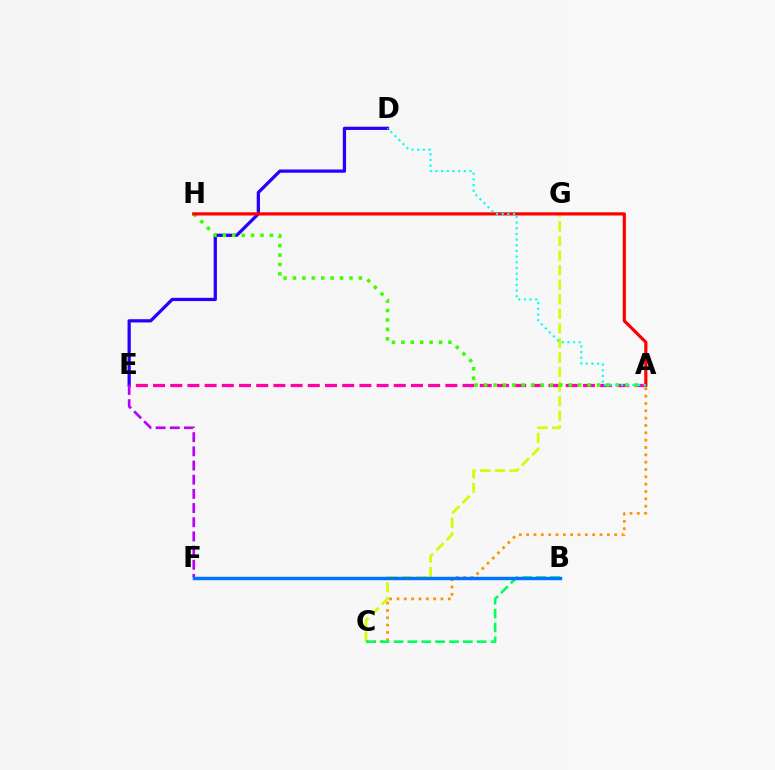{('D', 'E'): [{'color': '#2500ff', 'line_style': 'solid', 'thickness': 2.34}], ('A', 'E'): [{'color': '#ff00ac', 'line_style': 'dashed', 'thickness': 2.34}], ('C', 'G'): [{'color': '#d1ff00', 'line_style': 'dashed', 'thickness': 1.98}], ('A', 'C'): [{'color': '#ff9400', 'line_style': 'dotted', 'thickness': 1.99}], ('A', 'H'): [{'color': '#3dff00', 'line_style': 'dotted', 'thickness': 2.56}, {'color': '#ff0000', 'line_style': 'solid', 'thickness': 2.29}], ('B', 'C'): [{'color': '#00ff5c', 'line_style': 'dashed', 'thickness': 1.88}], ('E', 'F'): [{'color': '#b900ff', 'line_style': 'dashed', 'thickness': 1.93}], ('A', 'D'): [{'color': '#00fff6', 'line_style': 'dotted', 'thickness': 1.54}], ('B', 'F'): [{'color': '#0074ff', 'line_style': 'solid', 'thickness': 2.47}]}